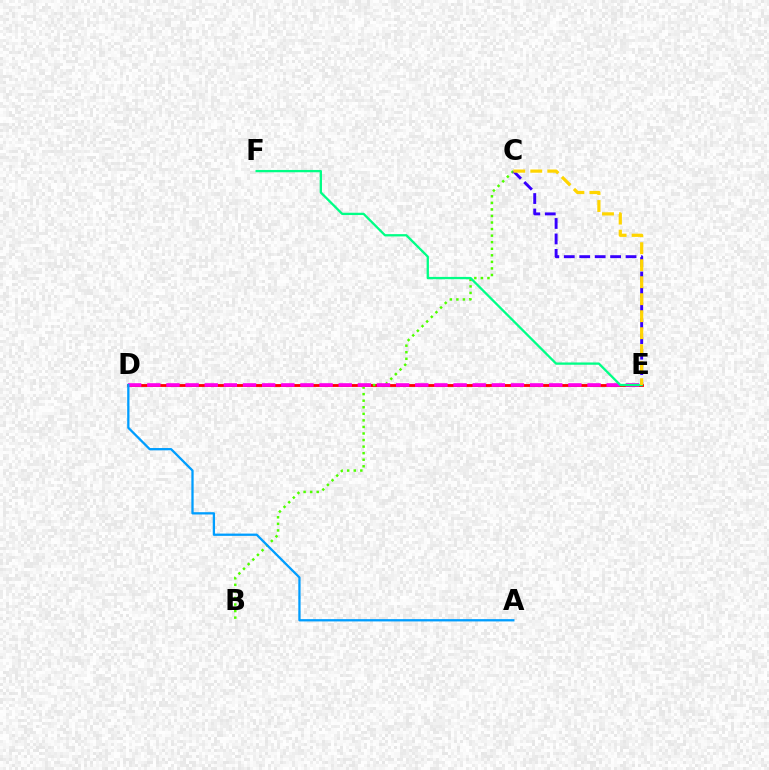{('D', 'E'): [{'color': '#ff0000', 'line_style': 'solid', 'thickness': 2.04}, {'color': '#ff00ed', 'line_style': 'dashed', 'thickness': 2.6}], ('B', 'C'): [{'color': '#4fff00', 'line_style': 'dotted', 'thickness': 1.78}], ('C', 'E'): [{'color': '#3700ff', 'line_style': 'dashed', 'thickness': 2.1}, {'color': '#ffd500', 'line_style': 'dashed', 'thickness': 2.31}], ('E', 'F'): [{'color': '#00ff86', 'line_style': 'solid', 'thickness': 1.65}], ('A', 'D'): [{'color': '#009eff', 'line_style': 'solid', 'thickness': 1.65}]}